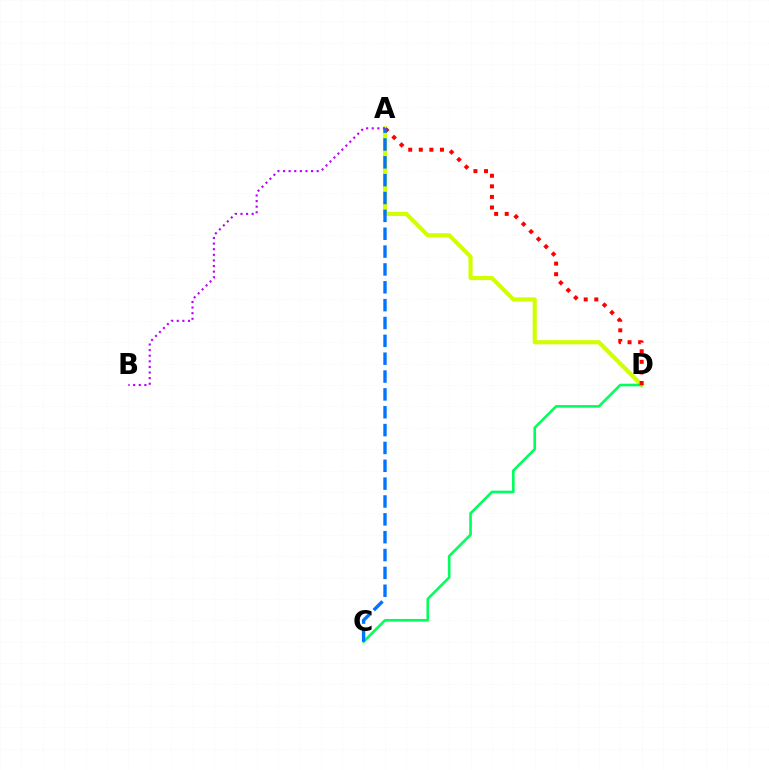{('A', 'D'): [{'color': '#d1ff00', 'line_style': 'solid', 'thickness': 2.98}, {'color': '#ff0000', 'line_style': 'dotted', 'thickness': 2.87}], ('C', 'D'): [{'color': '#00ff5c', 'line_style': 'solid', 'thickness': 1.88}], ('A', 'B'): [{'color': '#b900ff', 'line_style': 'dotted', 'thickness': 1.52}], ('A', 'C'): [{'color': '#0074ff', 'line_style': 'dashed', 'thickness': 2.42}]}